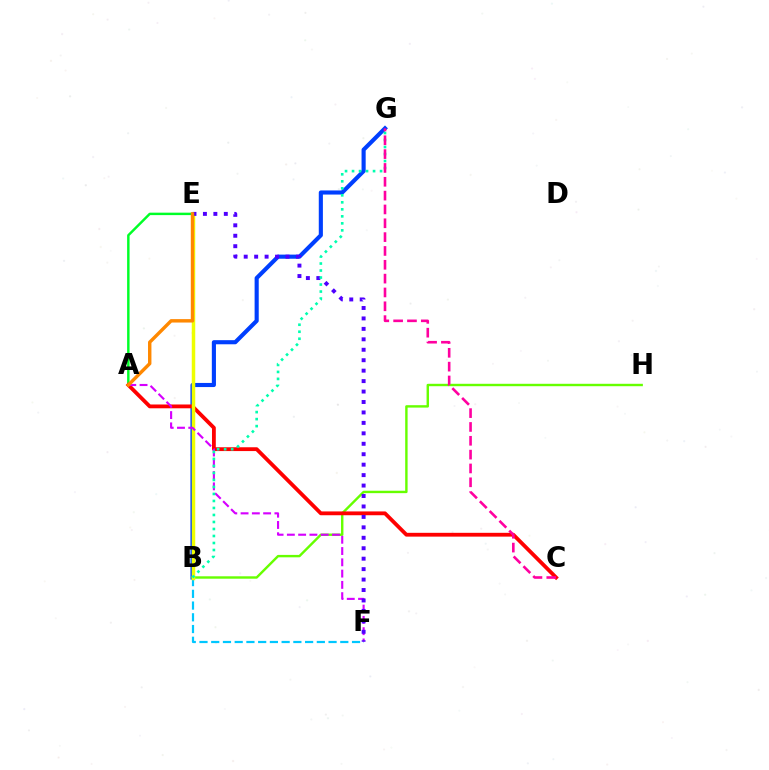{('B', 'G'): [{'color': '#003fff', 'line_style': 'solid', 'thickness': 2.97}, {'color': '#00ffaf', 'line_style': 'dotted', 'thickness': 1.9}], ('A', 'E'): [{'color': '#00ff27', 'line_style': 'solid', 'thickness': 1.76}, {'color': '#ff8800', 'line_style': 'solid', 'thickness': 2.46}], ('B', 'H'): [{'color': '#66ff00', 'line_style': 'solid', 'thickness': 1.74}], ('A', 'C'): [{'color': '#ff0000', 'line_style': 'solid', 'thickness': 2.74}], ('B', 'F'): [{'color': '#00c7ff', 'line_style': 'dashed', 'thickness': 1.59}], ('B', 'E'): [{'color': '#eeff00', 'line_style': 'solid', 'thickness': 2.51}], ('A', 'F'): [{'color': '#d600ff', 'line_style': 'dashed', 'thickness': 1.53}], ('E', 'F'): [{'color': '#4f00ff', 'line_style': 'dotted', 'thickness': 2.84}], ('C', 'G'): [{'color': '#ff00a0', 'line_style': 'dashed', 'thickness': 1.88}]}